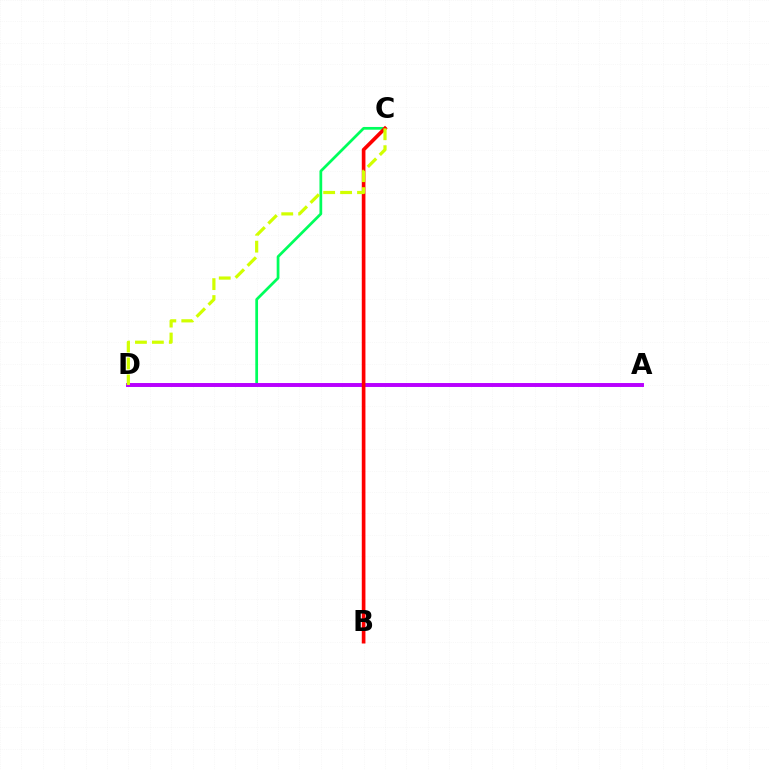{('A', 'D'): [{'color': '#0074ff', 'line_style': 'dashed', 'thickness': 1.68}, {'color': '#b900ff', 'line_style': 'solid', 'thickness': 2.83}], ('C', 'D'): [{'color': '#00ff5c', 'line_style': 'solid', 'thickness': 1.97}, {'color': '#d1ff00', 'line_style': 'dashed', 'thickness': 2.3}], ('B', 'C'): [{'color': '#ff0000', 'line_style': 'solid', 'thickness': 2.63}]}